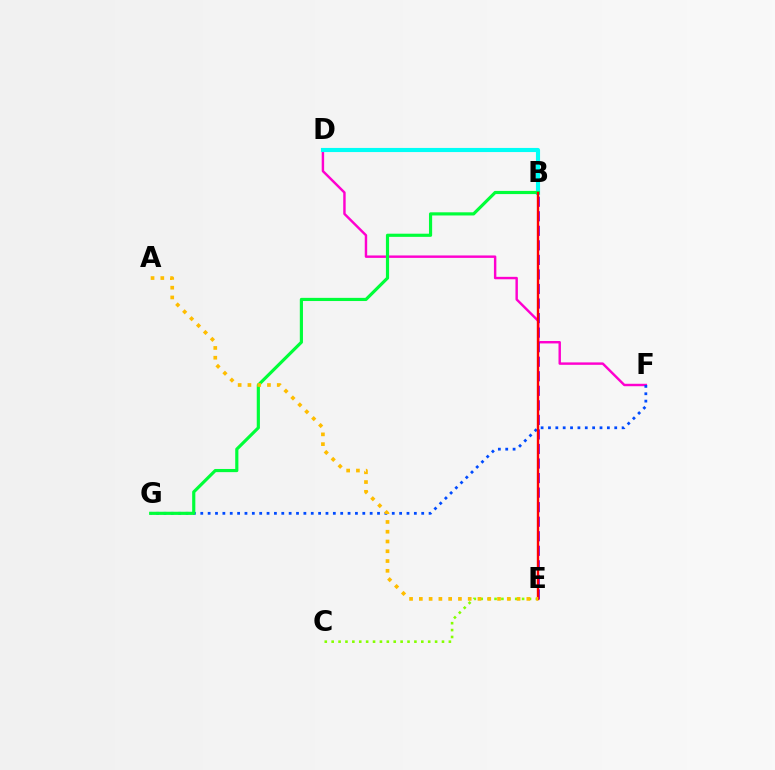{('D', 'F'): [{'color': '#ff00cf', 'line_style': 'solid', 'thickness': 1.75}], ('F', 'G'): [{'color': '#004bff', 'line_style': 'dotted', 'thickness': 2.0}], ('B', 'D'): [{'color': '#00fff6', 'line_style': 'solid', 'thickness': 2.97}], ('C', 'E'): [{'color': '#84ff00', 'line_style': 'dotted', 'thickness': 1.87}], ('B', 'G'): [{'color': '#00ff39', 'line_style': 'solid', 'thickness': 2.28}], ('B', 'E'): [{'color': '#7200ff', 'line_style': 'dashed', 'thickness': 1.98}, {'color': '#ff0000', 'line_style': 'solid', 'thickness': 1.7}], ('A', 'E'): [{'color': '#ffbd00', 'line_style': 'dotted', 'thickness': 2.65}]}